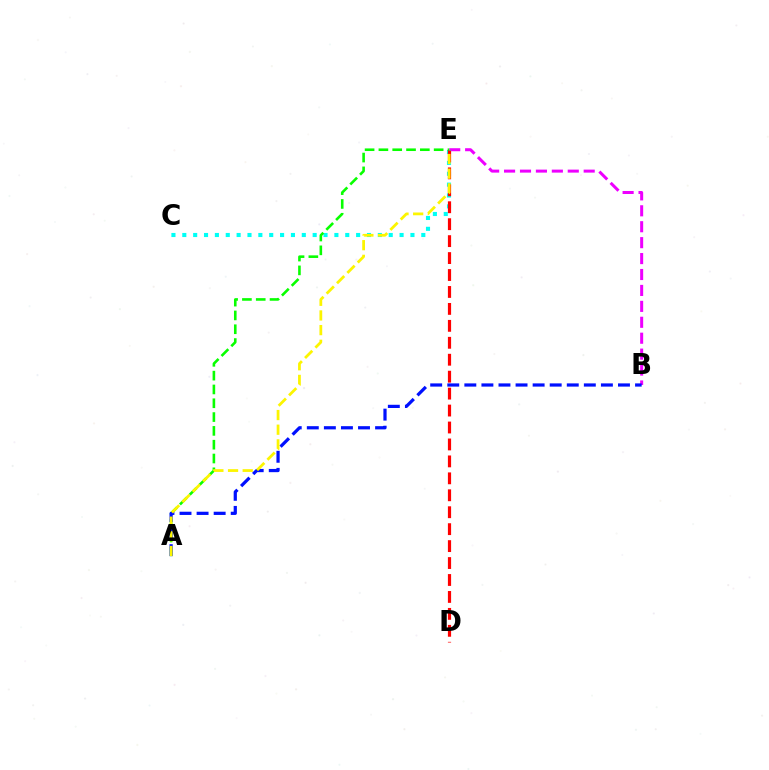{('B', 'E'): [{'color': '#ee00ff', 'line_style': 'dashed', 'thickness': 2.16}], ('C', 'E'): [{'color': '#00fff6', 'line_style': 'dotted', 'thickness': 2.95}], ('A', 'E'): [{'color': '#08ff00', 'line_style': 'dashed', 'thickness': 1.88}, {'color': '#fcf500', 'line_style': 'dashed', 'thickness': 1.99}], ('A', 'B'): [{'color': '#0010ff', 'line_style': 'dashed', 'thickness': 2.32}], ('D', 'E'): [{'color': '#ff0000', 'line_style': 'dashed', 'thickness': 2.3}]}